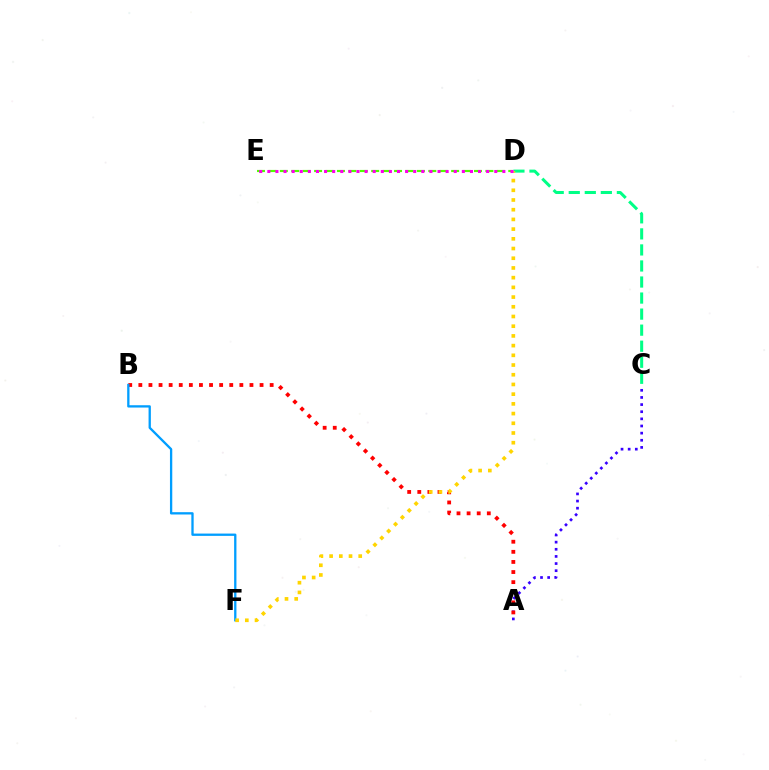{('A', 'C'): [{'color': '#3700ff', 'line_style': 'dotted', 'thickness': 1.94}], ('C', 'D'): [{'color': '#00ff86', 'line_style': 'dashed', 'thickness': 2.18}], ('A', 'B'): [{'color': '#ff0000', 'line_style': 'dotted', 'thickness': 2.74}], ('B', 'F'): [{'color': '#009eff', 'line_style': 'solid', 'thickness': 1.66}], ('D', 'E'): [{'color': '#4fff00', 'line_style': 'dashed', 'thickness': 1.55}, {'color': '#ff00ed', 'line_style': 'dotted', 'thickness': 2.2}], ('D', 'F'): [{'color': '#ffd500', 'line_style': 'dotted', 'thickness': 2.64}]}